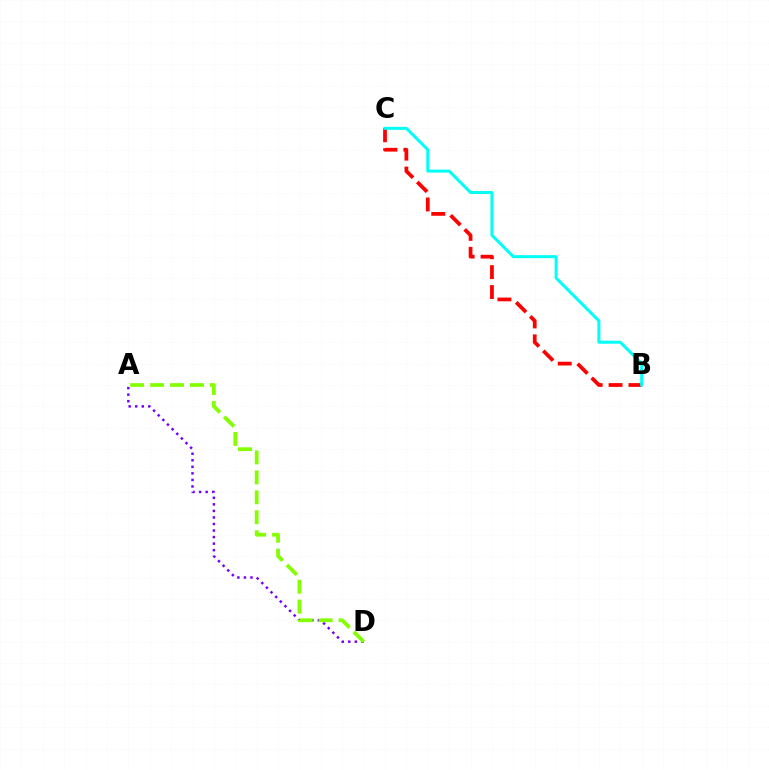{('A', 'D'): [{'color': '#7200ff', 'line_style': 'dotted', 'thickness': 1.78}, {'color': '#84ff00', 'line_style': 'dashed', 'thickness': 2.71}], ('B', 'C'): [{'color': '#ff0000', 'line_style': 'dashed', 'thickness': 2.7}, {'color': '#00fff6', 'line_style': 'solid', 'thickness': 2.16}]}